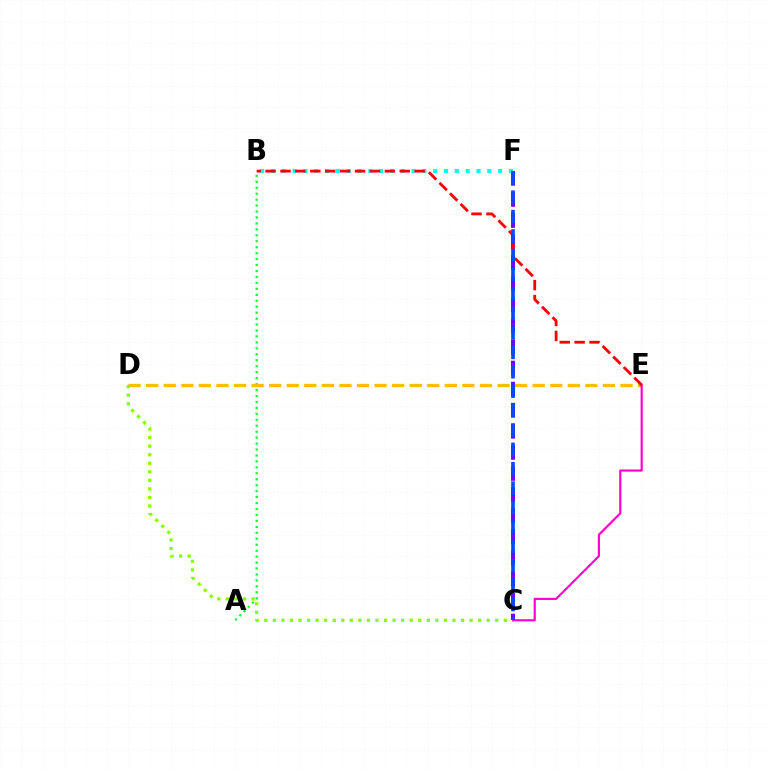{('A', 'B'): [{'color': '#00ff39', 'line_style': 'dotted', 'thickness': 1.62}], ('D', 'E'): [{'color': '#ffbd00', 'line_style': 'dashed', 'thickness': 2.39}], ('B', 'F'): [{'color': '#00fff6', 'line_style': 'dotted', 'thickness': 2.94}], ('C', 'D'): [{'color': '#84ff00', 'line_style': 'dotted', 'thickness': 2.32}], ('C', 'F'): [{'color': '#7200ff', 'line_style': 'dashed', 'thickness': 2.86}, {'color': '#004bff', 'line_style': 'dashed', 'thickness': 2.64}], ('C', 'E'): [{'color': '#ff00cf', 'line_style': 'solid', 'thickness': 1.55}], ('B', 'E'): [{'color': '#ff0000', 'line_style': 'dashed', 'thickness': 2.03}]}